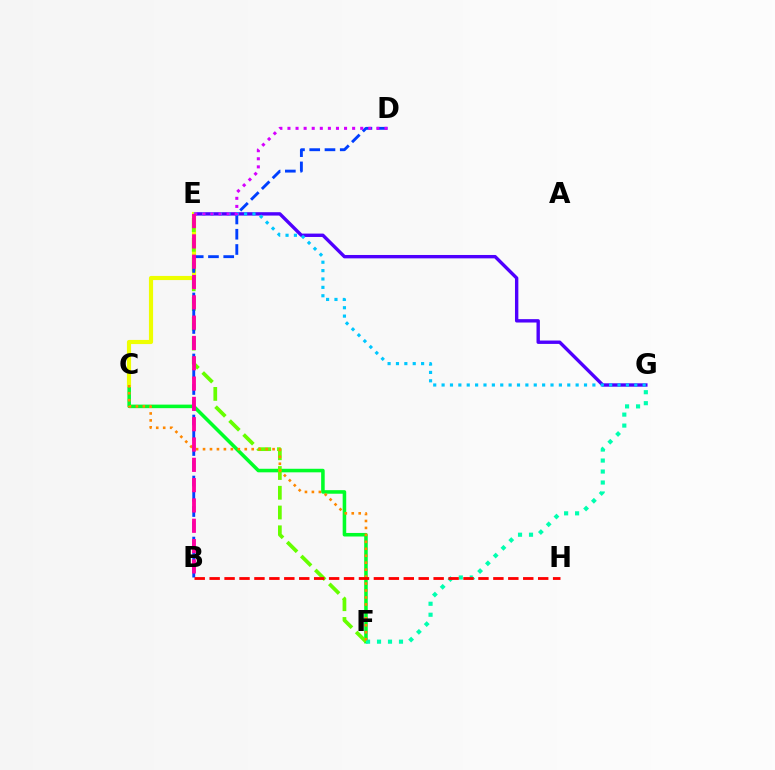{('E', 'G'): [{'color': '#4f00ff', 'line_style': 'solid', 'thickness': 2.43}, {'color': '#00c7ff', 'line_style': 'dotted', 'thickness': 2.28}], ('C', 'F'): [{'color': '#00ff27', 'line_style': 'solid', 'thickness': 2.56}, {'color': '#ff8800', 'line_style': 'dotted', 'thickness': 1.89}], ('C', 'E'): [{'color': '#eeff00', 'line_style': 'solid', 'thickness': 2.98}], ('E', 'F'): [{'color': '#66ff00', 'line_style': 'dashed', 'thickness': 2.68}], ('F', 'G'): [{'color': '#00ffaf', 'line_style': 'dotted', 'thickness': 2.98}], ('B', 'D'): [{'color': '#003fff', 'line_style': 'dashed', 'thickness': 2.07}], ('D', 'E'): [{'color': '#d600ff', 'line_style': 'dotted', 'thickness': 2.2}], ('B', 'H'): [{'color': '#ff0000', 'line_style': 'dashed', 'thickness': 2.03}], ('B', 'E'): [{'color': '#ff00a0', 'line_style': 'dashed', 'thickness': 2.76}]}